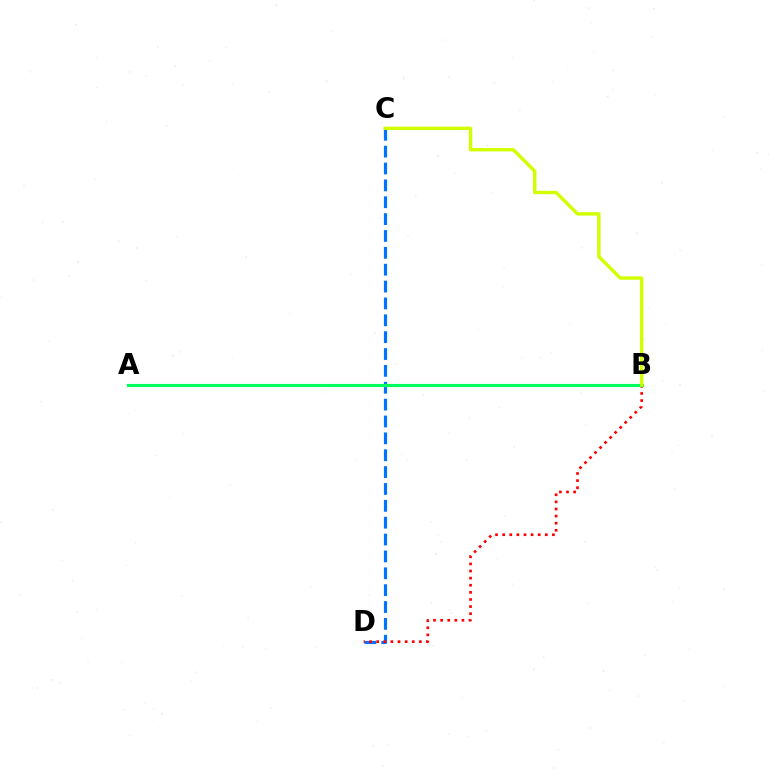{('C', 'D'): [{'color': '#0074ff', 'line_style': 'dashed', 'thickness': 2.29}], ('A', 'B'): [{'color': '#b900ff', 'line_style': 'dashed', 'thickness': 1.93}, {'color': '#00ff5c', 'line_style': 'solid', 'thickness': 2.25}], ('B', 'D'): [{'color': '#ff0000', 'line_style': 'dotted', 'thickness': 1.93}], ('B', 'C'): [{'color': '#d1ff00', 'line_style': 'solid', 'thickness': 2.44}]}